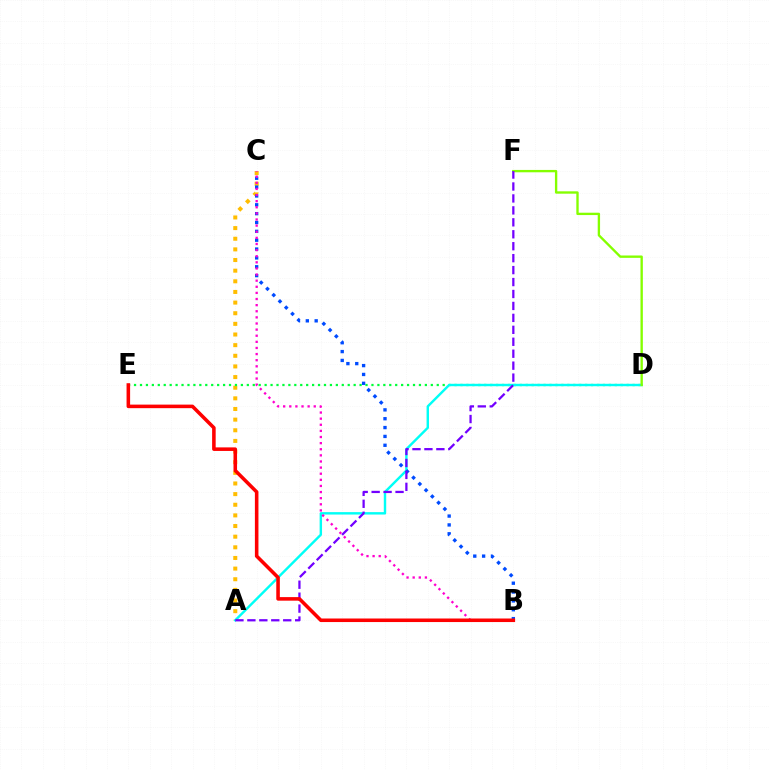{('A', 'C'): [{'color': '#ffbd00', 'line_style': 'dotted', 'thickness': 2.89}], ('D', 'E'): [{'color': '#00ff39', 'line_style': 'dotted', 'thickness': 1.61}], ('A', 'D'): [{'color': '#00fff6', 'line_style': 'solid', 'thickness': 1.74}], ('D', 'F'): [{'color': '#84ff00', 'line_style': 'solid', 'thickness': 1.7}], ('B', 'C'): [{'color': '#004bff', 'line_style': 'dotted', 'thickness': 2.41}, {'color': '#ff00cf', 'line_style': 'dotted', 'thickness': 1.66}], ('A', 'F'): [{'color': '#7200ff', 'line_style': 'dashed', 'thickness': 1.62}], ('B', 'E'): [{'color': '#ff0000', 'line_style': 'solid', 'thickness': 2.56}]}